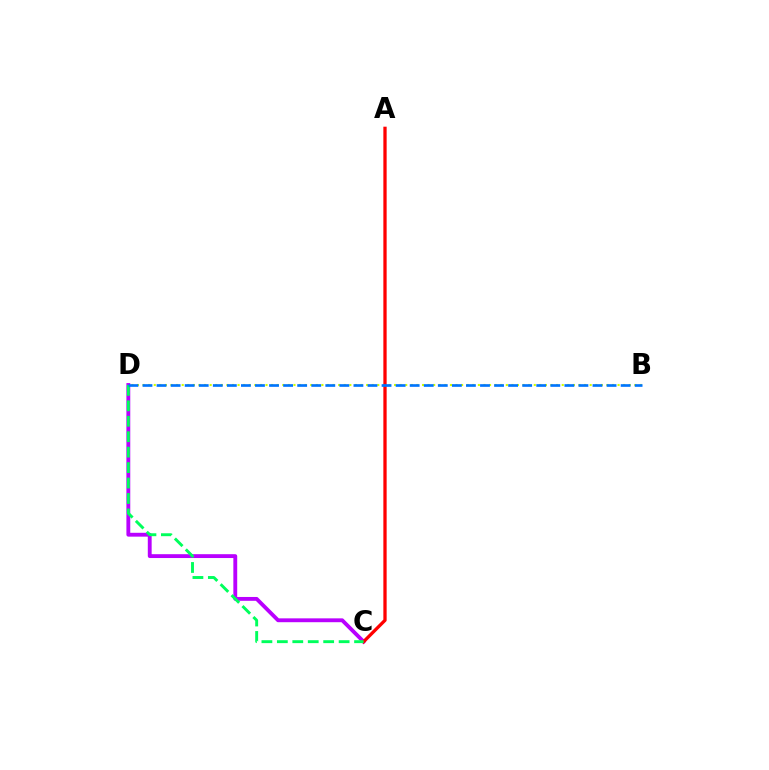{('C', 'D'): [{'color': '#b900ff', 'line_style': 'solid', 'thickness': 2.77}, {'color': '#00ff5c', 'line_style': 'dashed', 'thickness': 2.1}], ('B', 'D'): [{'color': '#d1ff00', 'line_style': 'dotted', 'thickness': 1.52}, {'color': '#0074ff', 'line_style': 'dashed', 'thickness': 1.91}], ('A', 'C'): [{'color': '#ff0000', 'line_style': 'solid', 'thickness': 2.37}]}